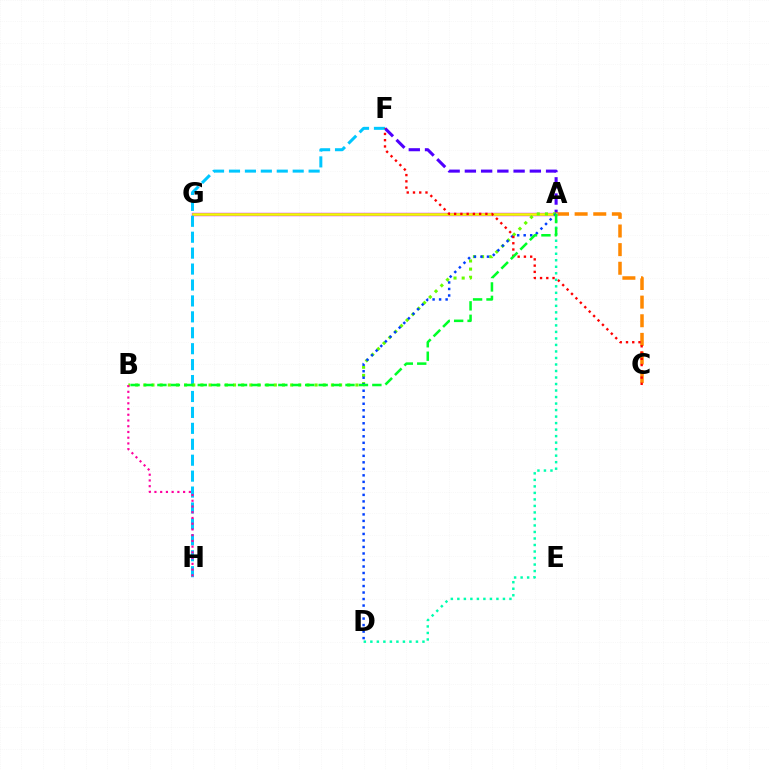{('A', 'F'): [{'color': '#4f00ff', 'line_style': 'dashed', 'thickness': 2.21}], ('A', 'C'): [{'color': '#ff8800', 'line_style': 'dashed', 'thickness': 2.53}], ('A', 'G'): [{'color': '#d600ff', 'line_style': 'solid', 'thickness': 2.41}, {'color': '#eeff00', 'line_style': 'solid', 'thickness': 1.87}], ('F', 'H'): [{'color': '#00c7ff', 'line_style': 'dashed', 'thickness': 2.16}], ('A', 'B'): [{'color': '#66ff00', 'line_style': 'dotted', 'thickness': 2.22}, {'color': '#00ff27', 'line_style': 'dashed', 'thickness': 1.82}], ('A', 'D'): [{'color': '#003fff', 'line_style': 'dotted', 'thickness': 1.77}, {'color': '#00ffaf', 'line_style': 'dotted', 'thickness': 1.77}], ('C', 'F'): [{'color': '#ff0000', 'line_style': 'dotted', 'thickness': 1.7}], ('B', 'H'): [{'color': '#ff00a0', 'line_style': 'dotted', 'thickness': 1.56}]}